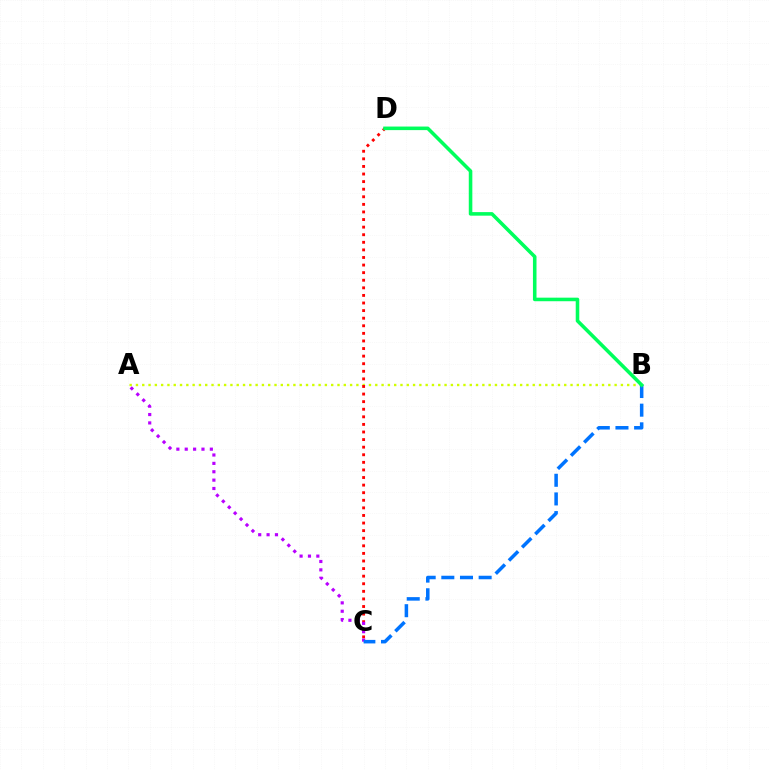{('A', 'B'): [{'color': '#d1ff00', 'line_style': 'dotted', 'thickness': 1.71}], ('C', 'D'): [{'color': '#ff0000', 'line_style': 'dotted', 'thickness': 2.06}], ('A', 'C'): [{'color': '#b900ff', 'line_style': 'dotted', 'thickness': 2.27}], ('B', 'C'): [{'color': '#0074ff', 'line_style': 'dashed', 'thickness': 2.53}], ('B', 'D'): [{'color': '#00ff5c', 'line_style': 'solid', 'thickness': 2.56}]}